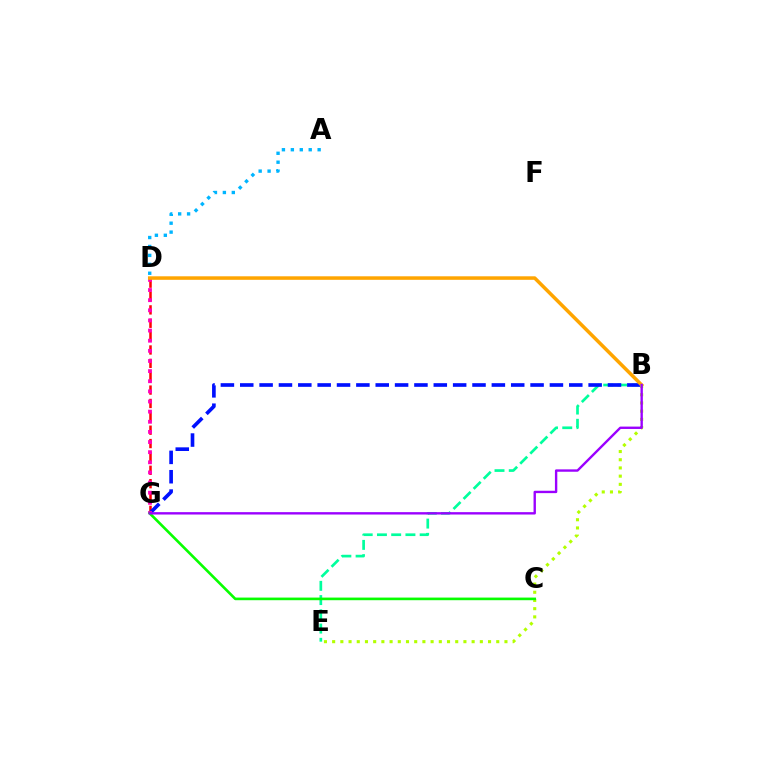{('B', 'E'): [{'color': '#00ff9d', 'line_style': 'dashed', 'thickness': 1.93}, {'color': '#b3ff00', 'line_style': 'dotted', 'thickness': 2.23}], ('D', 'G'): [{'color': '#ff0000', 'line_style': 'dashed', 'thickness': 1.82}, {'color': '#ff00bd', 'line_style': 'dotted', 'thickness': 2.75}], ('B', 'G'): [{'color': '#0010ff', 'line_style': 'dashed', 'thickness': 2.63}, {'color': '#9b00ff', 'line_style': 'solid', 'thickness': 1.71}], ('A', 'D'): [{'color': '#00b5ff', 'line_style': 'dotted', 'thickness': 2.43}], ('B', 'D'): [{'color': '#ffa500', 'line_style': 'solid', 'thickness': 2.53}], ('C', 'G'): [{'color': '#08ff00', 'line_style': 'solid', 'thickness': 1.9}]}